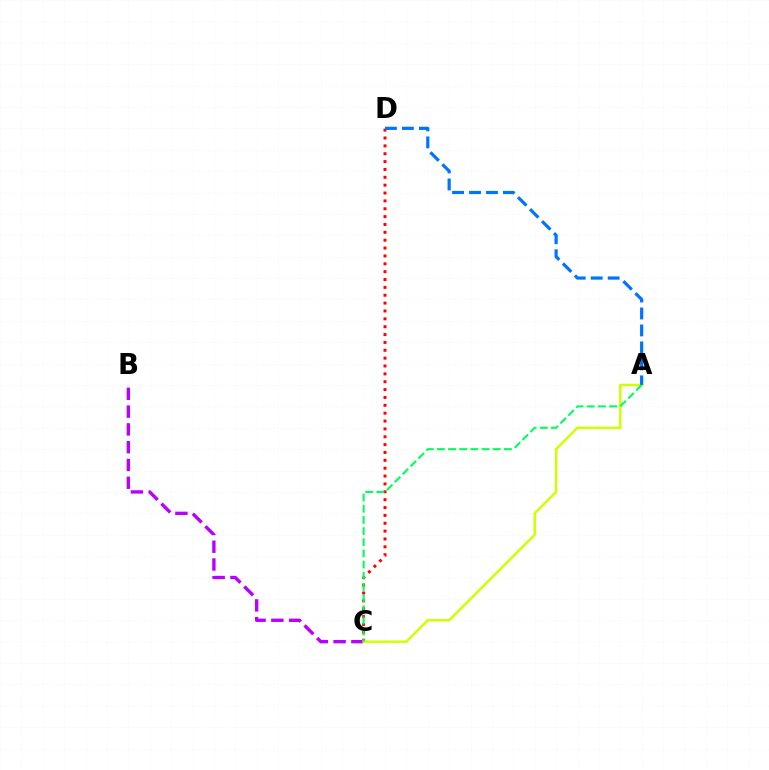{('B', 'C'): [{'color': '#b900ff', 'line_style': 'dashed', 'thickness': 2.42}], ('C', 'D'): [{'color': '#ff0000', 'line_style': 'dotted', 'thickness': 2.14}], ('A', 'C'): [{'color': '#d1ff00', 'line_style': 'solid', 'thickness': 1.8}, {'color': '#00ff5c', 'line_style': 'dashed', 'thickness': 1.52}], ('A', 'D'): [{'color': '#0074ff', 'line_style': 'dashed', 'thickness': 2.3}]}